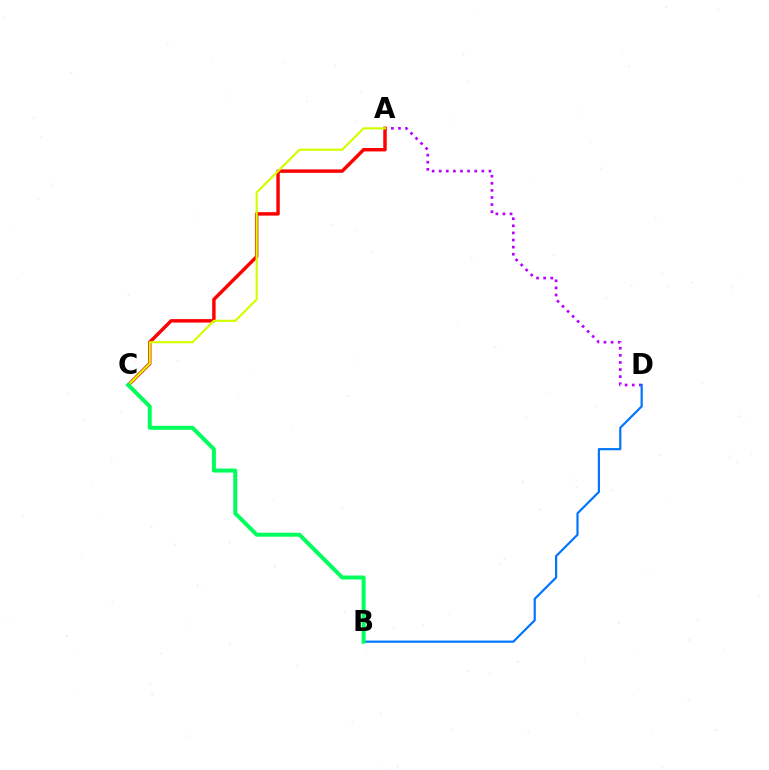{('A', 'D'): [{'color': '#b900ff', 'line_style': 'dotted', 'thickness': 1.93}], ('A', 'C'): [{'color': '#ff0000', 'line_style': 'solid', 'thickness': 2.48}, {'color': '#d1ff00', 'line_style': 'solid', 'thickness': 1.56}], ('B', 'D'): [{'color': '#0074ff', 'line_style': 'solid', 'thickness': 1.57}], ('B', 'C'): [{'color': '#00ff5c', 'line_style': 'solid', 'thickness': 2.87}]}